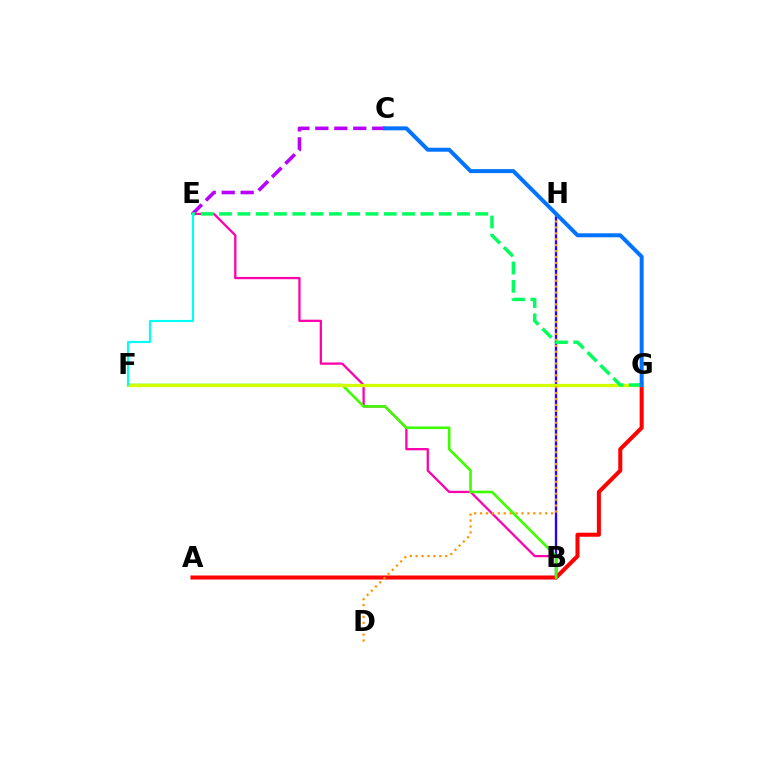{('B', 'H'): [{'color': '#2500ff', 'line_style': 'solid', 'thickness': 1.68}], ('C', 'E'): [{'color': '#b900ff', 'line_style': 'dashed', 'thickness': 2.58}], ('A', 'G'): [{'color': '#ff0000', 'line_style': 'solid', 'thickness': 2.91}], ('B', 'E'): [{'color': '#ff00ac', 'line_style': 'solid', 'thickness': 1.64}], ('B', 'F'): [{'color': '#3dff00', 'line_style': 'solid', 'thickness': 1.88}], ('F', 'G'): [{'color': '#d1ff00', 'line_style': 'solid', 'thickness': 2.35}], ('D', 'H'): [{'color': '#ff9400', 'line_style': 'dotted', 'thickness': 1.61}], ('E', 'G'): [{'color': '#00ff5c', 'line_style': 'dashed', 'thickness': 2.49}], ('C', 'G'): [{'color': '#0074ff', 'line_style': 'solid', 'thickness': 2.87}], ('E', 'F'): [{'color': '#00fff6', 'line_style': 'solid', 'thickness': 1.55}]}